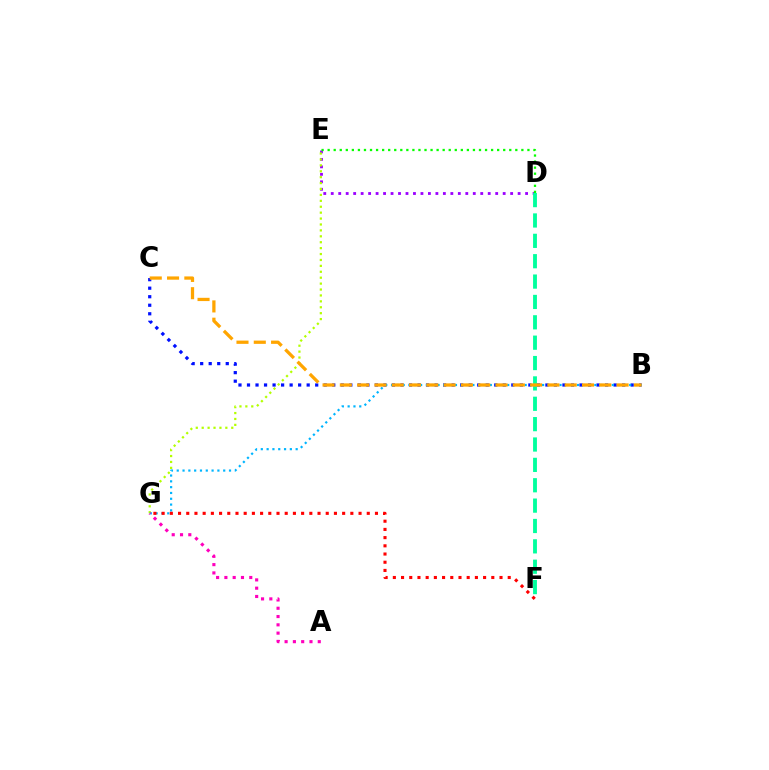{('D', 'E'): [{'color': '#9b00ff', 'line_style': 'dotted', 'thickness': 2.03}, {'color': '#08ff00', 'line_style': 'dotted', 'thickness': 1.64}], ('E', 'G'): [{'color': '#b3ff00', 'line_style': 'dotted', 'thickness': 1.61}], ('B', 'C'): [{'color': '#0010ff', 'line_style': 'dotted', 'thickness': 2.32}, {'color': '#ffa500', 'line_style': 'dashed', 'thickness': 2.35}], ('B', 'G'): [{'color': '#00b5ff', 'line_style': 'dotted', 'thickness': 1.58}], ('A', 'G'): [{'color': '#ff00bd', 'line_style': 'dotted', 'thickness': 2.25}], ('F', 'G'): [{'color': '#ff0000', 'line_style': 'dotted', 'thickness': 2.23}], ('D', 'F'): [{'color': '#00ff9d', 'line_style': 'dashed', 'thickness': 2.77}]}